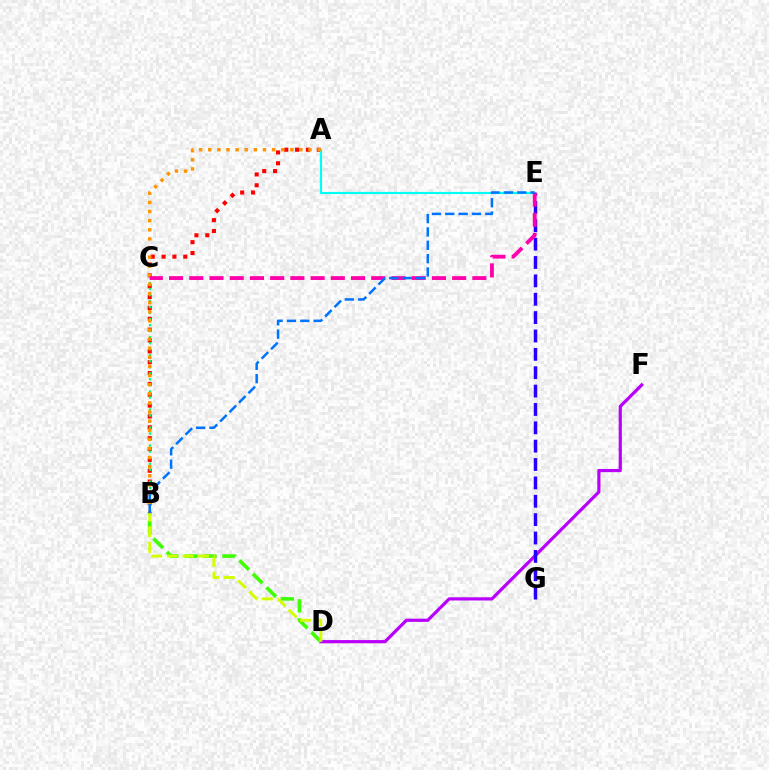{('A', 'B'): [{'color': '#ff0000', 'line_style': 'dotted', 'thickness': 2.95}, {'color': '#ff9400', 'line_style': 'dotted', 'thickness': 2.48}], ('A', 'E'): [{'color': '#00fff6', 'line_style': 'solid', 'thickness': 1.56}], ('D', 'F'): [{'color': '#b900ff', 'line_style': 'solid', 'thickness': 2.3}], ('B', 'C'): [{'color': '#00ff5c', 'line_style': 'dotted', 'thickness': 1.64}], ('B', 'D'): [{'color': '#3dff00', 'line_style': 'dashed', 'thickness': 2.58}, {'color': '#d1ff00', 'line_style': 'dashed', 'thickness': 2.13}], ('E', 'G'): [{'color': '#2500ff', 'line_style': 'dashed', 'thickness': 2.49}], ('C', 'E'): [{'color': '#ff00ac', 'line_style': 'dashed', 'thickness': 2.75}], ('B', 'E'): [{'color': '#0074ff', 'line_style': 'dashed', 'thickness': 1.81}]}